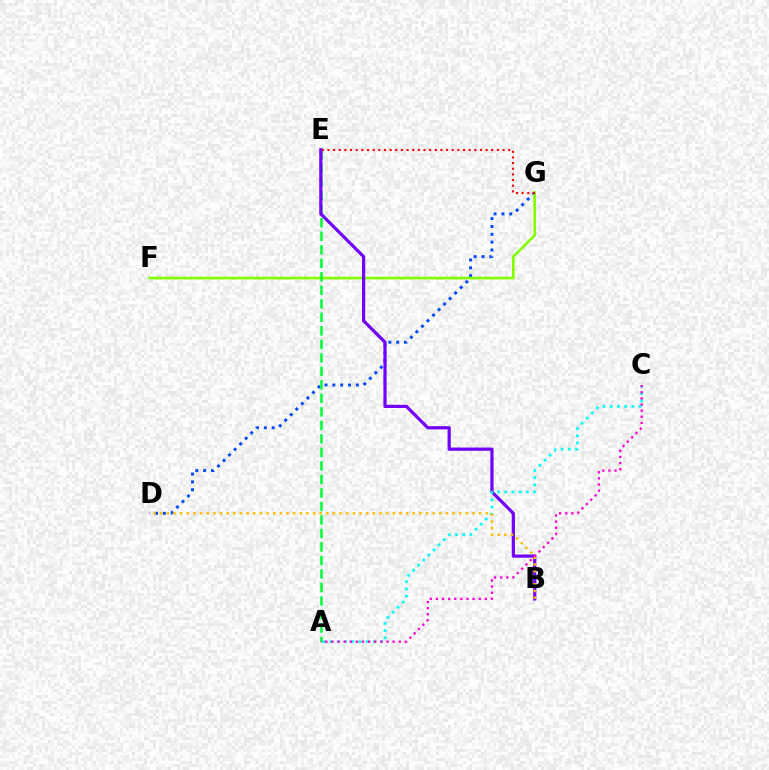{('D', 'G'): [{'color': '#004bff', 'line_style': 'dotted', 'thickness': 2.13}], ('F', 'G'): [{'color': '#84ff00', 'line_style': 'solid', 'thickness': 1.91}], ('A', 'E'): [{'color': '#00ff39', 'line_style': 'dashed', 'thickness': 1.84}], ('E', 'G'): [{'color': '#ff0000', 'line_style': 'dotted', 'thickness': 1.53}], ('B', 'E'): [{'color': '#7200ff', 'line_style': 'solid', 'thickness': 2.31}], ('A', 'C'): [{'color': '#00fff6', 'line_style': 'dotted', 'thickness': 1.96}, {'color': '#ff00cf', 'line_style': 'dotted', 'thickness': 1.66}], ('B', 'D'): [{'color': '#ffbd00', 'line_style': 'dotted', 'thickness': 1.81}]}